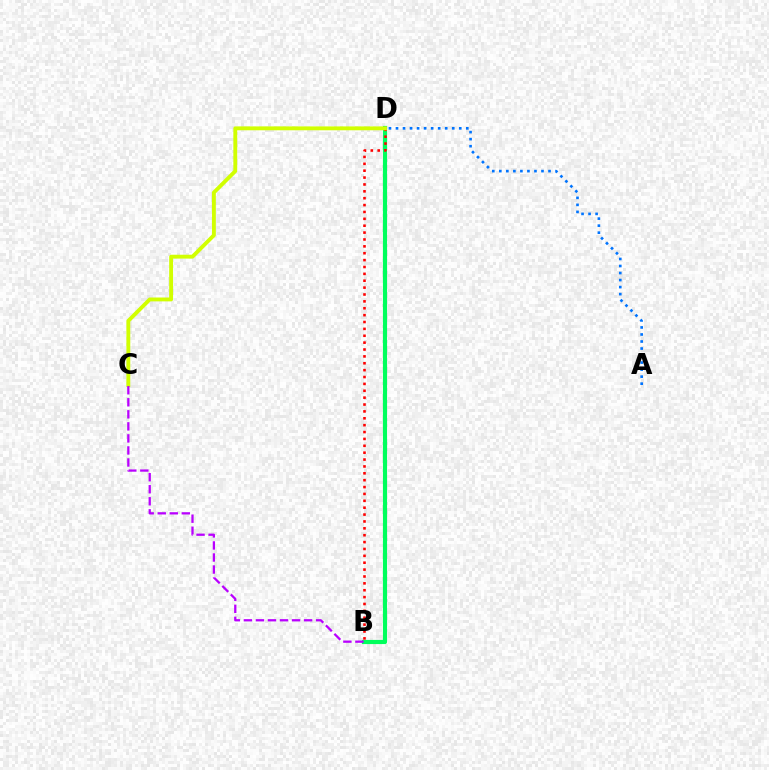{('B', 'D'): [{'color': '#00ff5c', 'line_style': 'solid', 'thickness': 2.99}, {'color': '#ff0000', 'line_style': 'dotted', 'thickness': 1.87}], ('A', 'D'): [{'color': '#0074ff', 'line_style': 'dotted', 'thickness': 1.91}], ('C', 'D'): [{'color': '#d1ff00', 'line_style': 'solid', 'thickness': 2.79}], ('B', 'C'): [{'color': '#b900ff', 'line_style': 'dashed', 'thickness': 1.64}]}